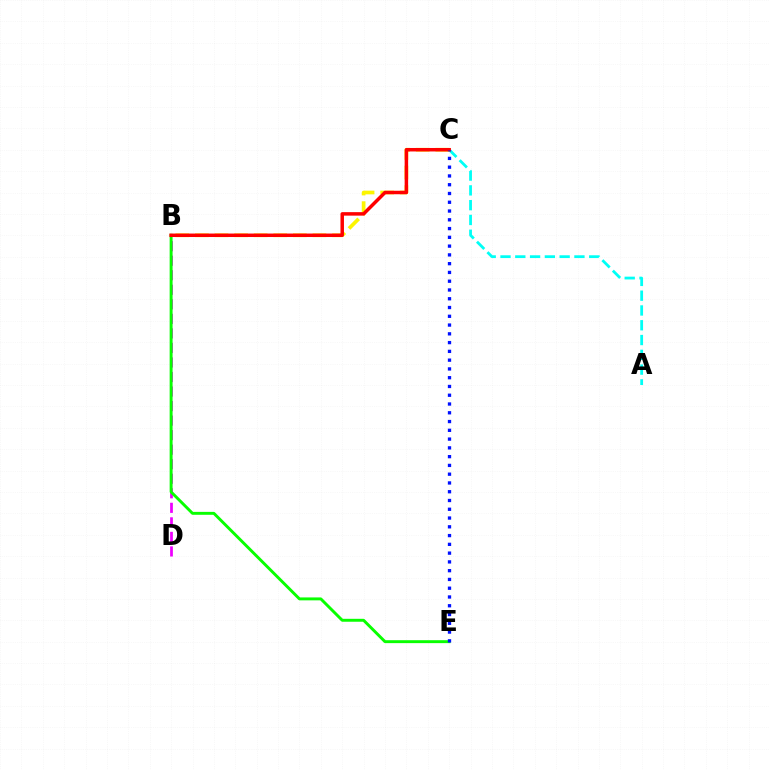{('B', 'D'): [{'color': '#ee00ff', 'line_style': 'dashed', 'thickness': 1.97}], ('A', 'C'): [{'color': '#00fff6', 'line_style': 'dashed', 'thickness': 2.01}], ('B', 'E'): [{'color': '#08ff00', 'line_style': 'solid', 'thickness': 2.11}], ('B', 'C'): [{'color': '#fcf500', 'line_style': 'dashed', 'thickness': 2.66}, {'color': '#ff0000', 'line_style': 'solid', 'thickness': 2.51}], ('C', 'E'): [{'color': '#0010ff', 'line_style': 'dotted', 'thickness': 2.38}]}